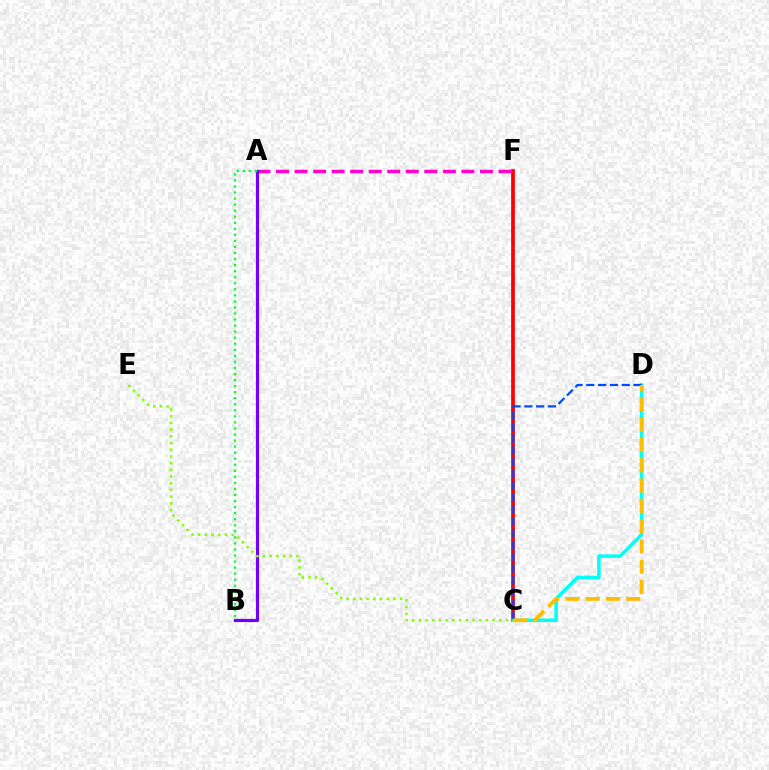{('C', 'F'): [{'color': '#ff0000', 'line_style': 'solid', 'thickness': 2.68}], ('C', 'D'): [{'color': '#00fff6', 'line_style': 'solid', 'thickness': 2.57}, {'color': '#004bff', 'line_style': 'dashed', 'thickness': 1.6}, {'color': '#ffbd00', 'line_style': 'dashed', 'thickness': 2.76}], ('A', 'F'): [{'color': '#ff00cf', 'line_style': 'dashed', 'thickness': 2.52}], ('A', 'B'): [{'color': '#7200ff', 'line_style': 'solid', 'thickness': 2.28}, {'color': '#00ff39', 'line_style': 'dotted', 'thickness': 1.64}], ('C', 'E'): [{'color': '#84ff00', 'line_style': 'dotted', 'thickness': 1.82}]}